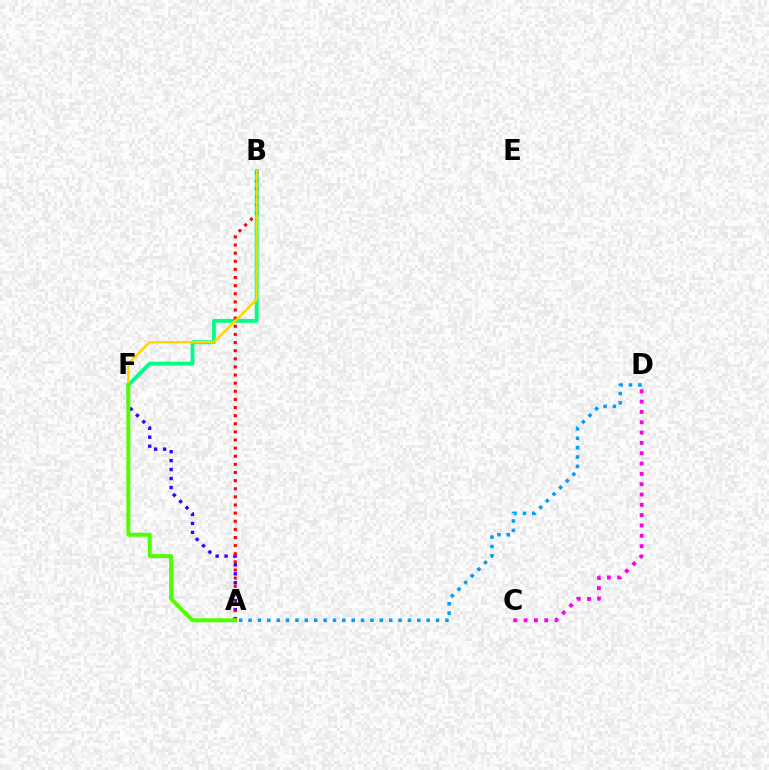{('A', 'D'): [{'color': '#009eff', 'line_style': 'dotted', 'thickness': 2.55}], ('B', 'F'): [{'color': '#00ff86', 'line_style': 'solid', 'thickness': 2.8}, {'color': '#ffd500', 'line_style': 'solid', 'thickness': 1.7}], ('A', 'F'): [{'color': '#3700ff', 'line_style': 'dotted', 'thickness': 2.43}, {'color': '#4fff00', 'line_style': 'solid', 'thickness': 2.86}], ('A', 'B'): [{'color': '#ff0000', 'line_style': 'dotted', 'thickness': 2.21}], ('C', 'D'): [{'color': '#ff00ed', 'line_style': 'dotted', 'thickness': 2.8}]}